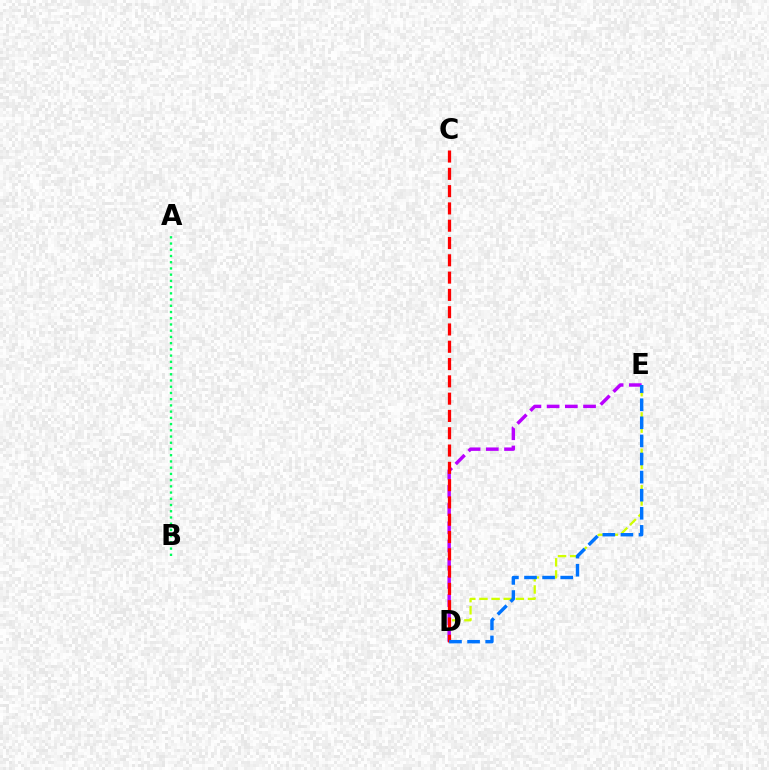{('D', 'E'): [{'color': '#d1ff00', 'line_style': 'dashed', 'thickness': 1.65}, {'color': '#b900ff', 'line_style': 'dashed', 'thickness': 2.47}, {'color': '#0074ff', 'line_style': 'dashed', 'thickness': 2.46}], ('C', 'D'): [{'color': '#ff0000', 'line_style': 'dashed', 'thickness': 2.35}], ('A', 'B'): [{'color': '#00ff5c', 'line_style': 'dotted', 'thickness': 1.69}]}